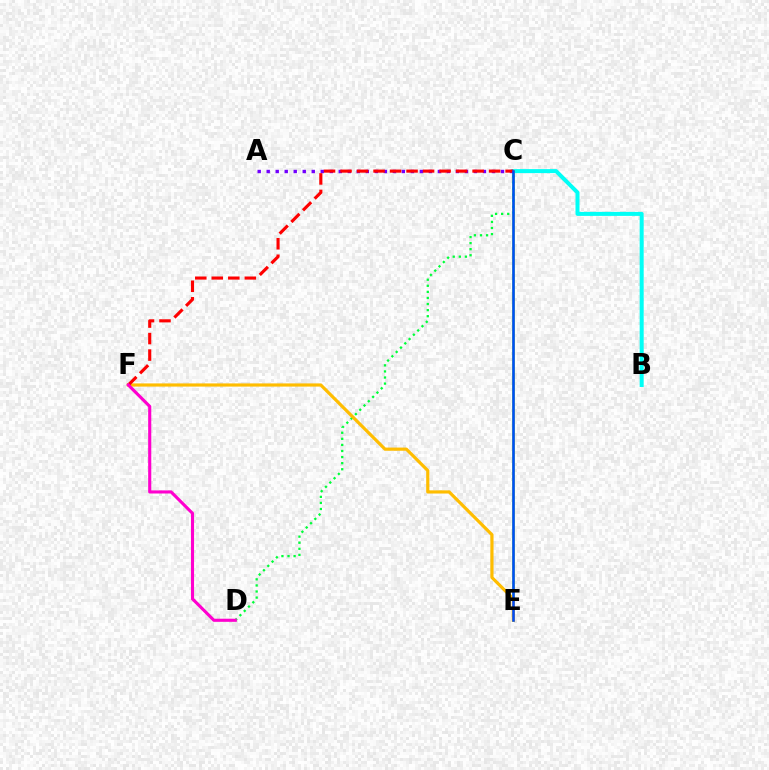{('B', 'C'): [{'color': '#00fff6', 'line_style': 'solid', 'thickness': 2.89}], ('C', 'E'): [{'color': '#84ff00', 'line_style': 'solid', 'thickness': 1.87}, {'color': '#004bff', 'line_style': 'solid', 'thickness': 1.83}], ('C', 'D'): [{'color': '#00ff39', 'line_style': 'dotted', 'thickness': 1.65}], ('A', 'C'): [{'color': '#7200ff', 'line_style': 'dotted', 'thickness': 2.45}], ('E', 'F'): [{'color': '#ffbd00', 'line_style': 'solid', 'thickness': 2.29}], ('C', 'F'): [{'color': '#ff0000', 'line_style': 'dashed', 'thickness': 2.24}], ('D', 'F'): [{'color': '#ff00cf', 'line_style': 'solid', 'thickness': 2.24}]}